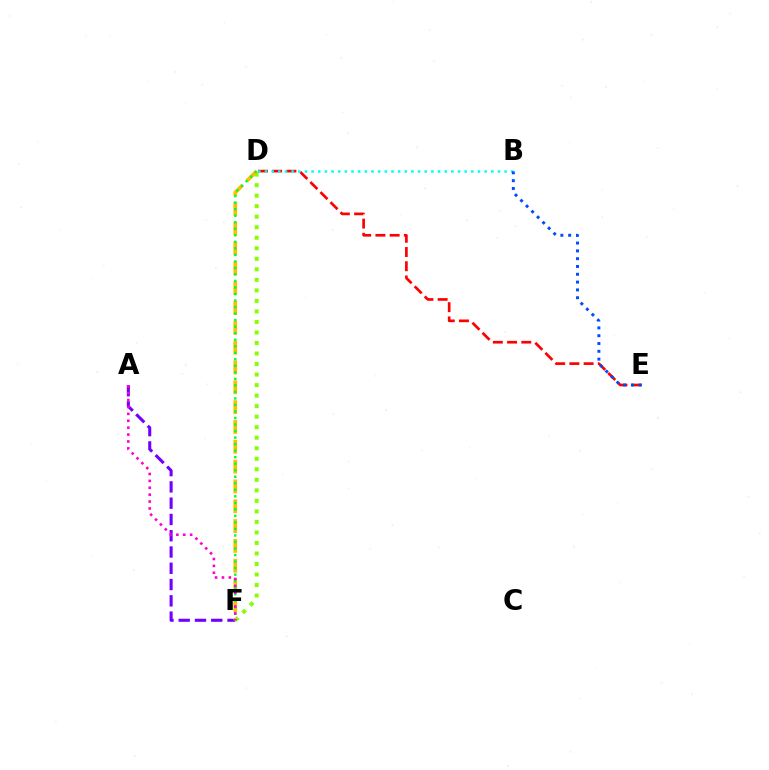{('D', 'F'): [{'color': '#84ff00', 'line_style': 'dotted', 'thickness': 2.86}, {'color': '#ffbd00', 'line_style': 'dashed', 'thickness': 2.69}, {'color': '#00ff39', 'line_style': 'dotted', 'thickness': 1.77}], ('D', 'E'): [{'color': '#ff0000', 'line_style': 'dashed', 'thickness': 1.93}], ('A', 'F'): [{'color': '#7200ff', 'line_style': 'dashed', 'thickness': 2.21}, {'color': '#ff00cf', 'line_style': 'dotted', 'thickness': 1.87}], ('B', 'D'): [{'color': '#00fff6', 'line_style': 'dotted', 'thickness': 1.81}], ('B', 'E'): [{'color': '#004bff', 'line_style': 'dotted', 'thickness': 2.12}]}